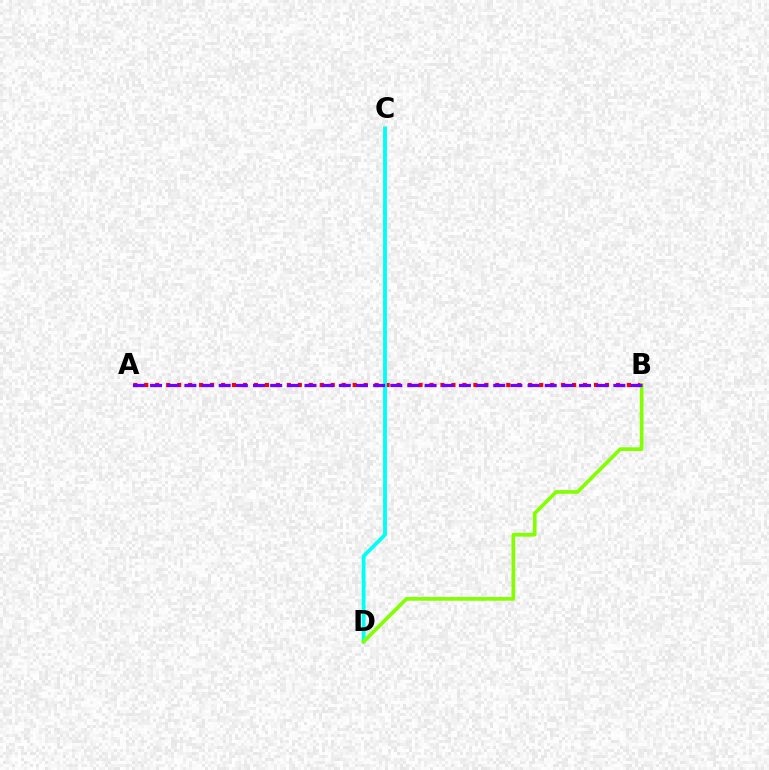{('A', 'B'): [{'color': '#ff0000', 'line_style': 'dotted', 'thickness': 2.98}, {'color': '#7200ff', 'line_style': 'dashed', 'thickness': 2.33}], ('C', 'D'): [{'color': '#00fff6', 'line_style': 'solid', 'thickness': 2.76}], ('B', 'D'): [{'color': '#84ff00', 'line_style': 'solid', 'thickness': 2.65}]}